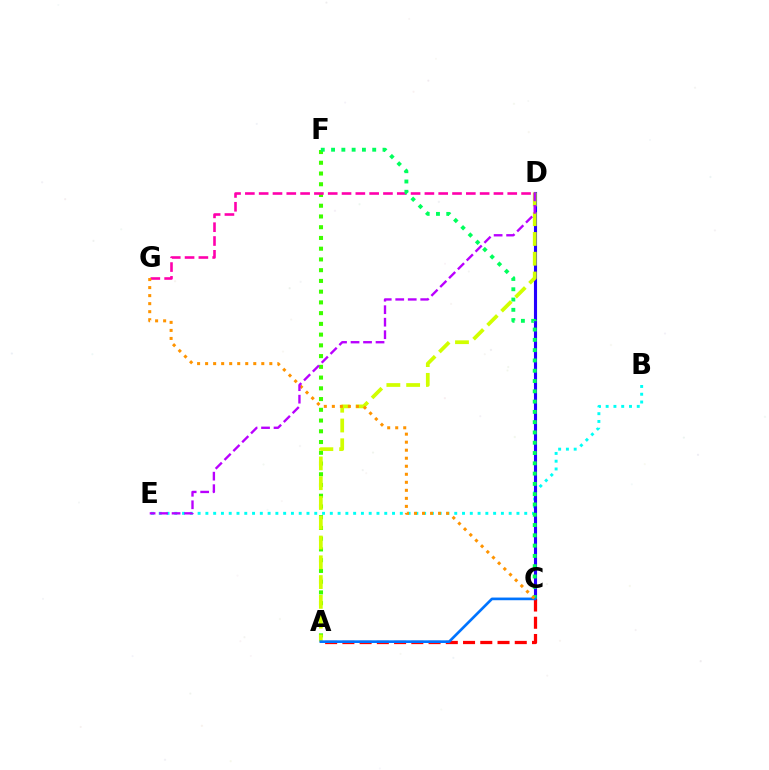{('A', 'F'): [{'color': '#3dff00', 'line_style': 'dotted', 'thickness': 2.92}], ('D', 'G'): [{'color': '#ff00ac', 'line_style': 'dashed', 'thickness': 1.88}], ('B', 'E'): [{'color': '#00fff6', 'line_style': 'dotted', 'thickness': 2.11}], ('C', 'D'): [{'color': '#2500ff', 'line_style': 'solid', 'thickness': 2.24}], ('C', 'F'): [{'color': '#00ff5c', 'line_style': 'dotted', 'thickness': 2.79}], ('A', 'D'): [{'color': '#d1ff00', 'line_style': 'dashed', 'thickness': 2.69}], ('A', 'C'): [{'color': '#ff0000', 'line_style': 'dashed', 'thickness': 2.34}, {'color': '#0074ff', 'line_style': 'solid', 'thickness': 1.92}], ('C', 'G'): [{'color': '#ff9400', 'line_style': 'dotted', 'thickness': 2.18}], ('D', 'E'): [{'color': '#b900ff', 'line_style': 'dashed', 'thickness': 1.7}]}